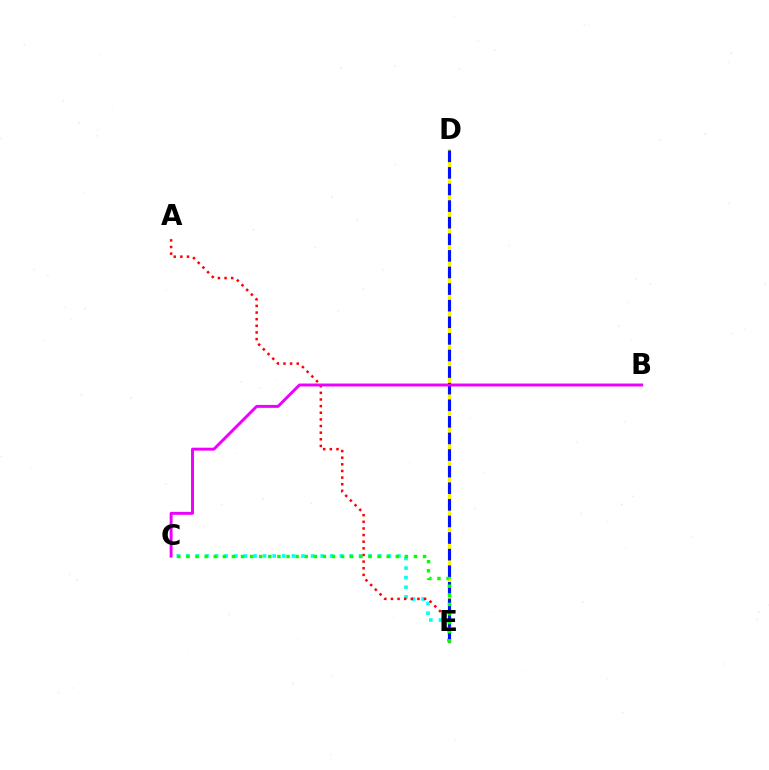{('D', 'E'): [{'color': '#fcf500', 'line_style': 'solid', 'thickness': 2.2}, {'color': '#0010ff', 'line_style': 'dashed', 'thickness': 2.25}], ('C', 'E'): [{'color': '#00fff6', 'line_style': 'dotted', 'thickness': 2.61}, {'color': '#08ff00', 'line_style': 'dotted', 'thickness': 2.47}], ('A', 'E'): [{'color': '#ff0000', 'line_style': 'dotted', 'thickness': 1.8}], ('B', 'C'): [{'color': '#ee00ff', 'line_style': 'solid', 'thickness': 2.12}]}